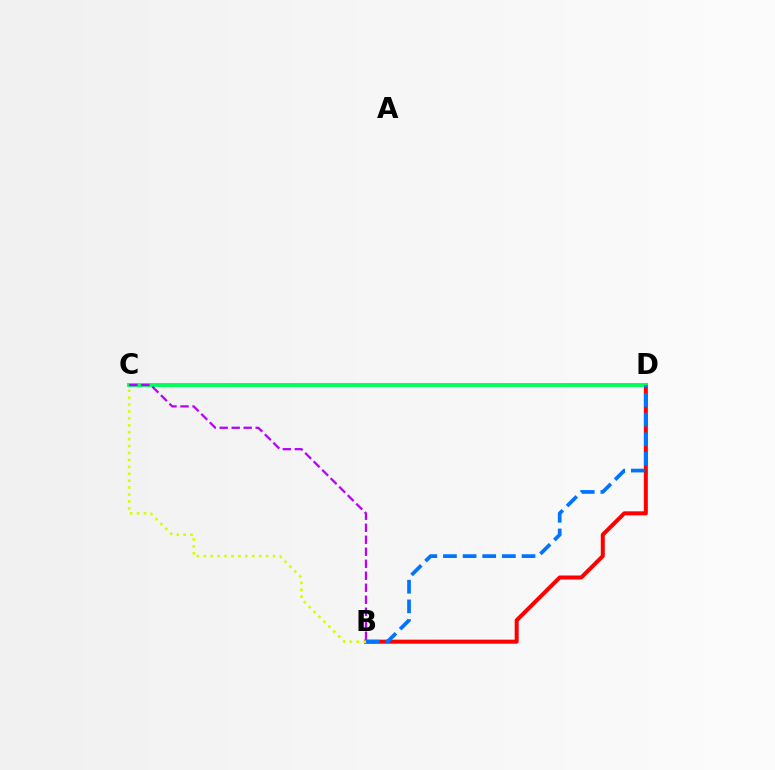{('B', 'D'): [{'color': '#ff0000', 'line_style': 'solid', 'thickness': 2.89}, {'color': '#0074ff', 'line_style': 'dashed', 'thickness': 2.67}], ('C', 'D'): [{'color': '#00ff5c', 'line_style': 'solid', 'thickness': 2.81}], ('B', 'C'): [{'color': '#d1ff00', 'line_style': 'dotted', 'thickness': 1.88}, {'color': '#b900ff', 'line_style': 'dashed', 'thickness': 1.63}]}